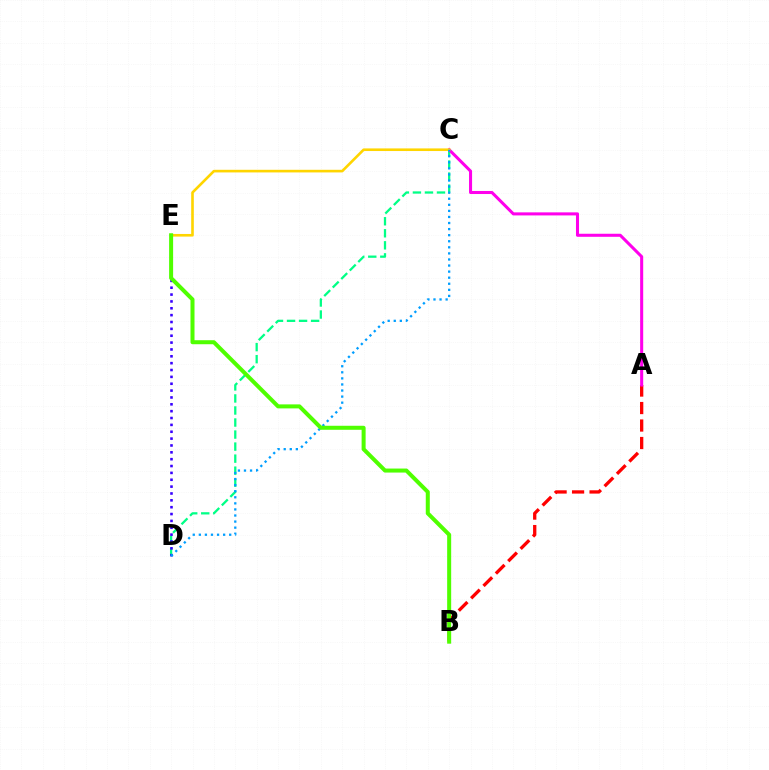{('A', 'B'): [{'color': '#ff0000', 'line_style': 'dashed', 'thickness': 2.38}], ('C', 'D'): [{'color': '#00ff86', 'line_style': 'dashed', 'thickness': 1.63}, {'color': '#009eff', 'line_style': 'dotted', 'thickness': 1.65}], ('D', 'E'): [{'color': '#3700ff', 'line_style': 'dotted', 'thickness': 1.86}], ('A', 'C'): [{'color': '#ff00ed', 'line_style': 'solid', 'thickness': 2.19}], ('C', 'E'): [{'color': '#ffd500', 'line_style': 'solid', 'thickness': 1.89}], ('B', 'E'): [{'color': '#4fff00', 'line_style': 'solid', 'thickness': 2.89}]}